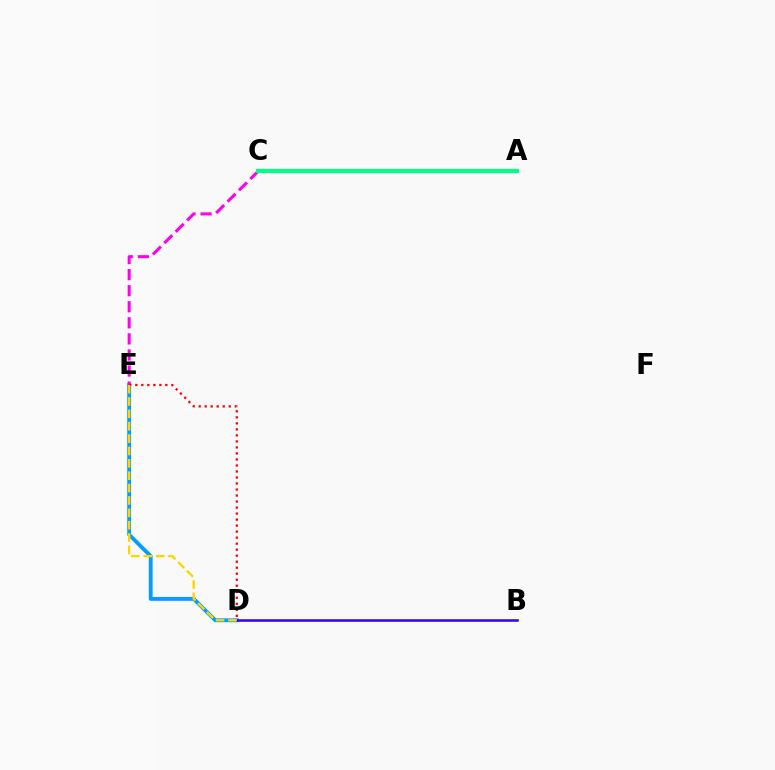{('D', 'E'): [{'color': '#009eff', 'line_style': 'solid', 'thickness': 2.77}, {'color': '#ff0000', 'line_style': 'dotted', 'thickness': 1.63}, {'color': '#ffd500', 'line_style': 'dashed', 'thickness': 1.68}], ('C', 'E'): [{'color': '#ff00ed', 'line_style': 'dashed', 'thickness': 2.18}], ('A', 'C'): [{'color': '#4fff00', 'line_style': 'dashed', 'thickness': 1.8}, {'color': '#00ff86', 'line_style': 'solid', 'thickness': 2.97}], ('B', 'D'): [{'color': '#3700ff', 'line_style': 'solid', 'thickness': 1.84}]}